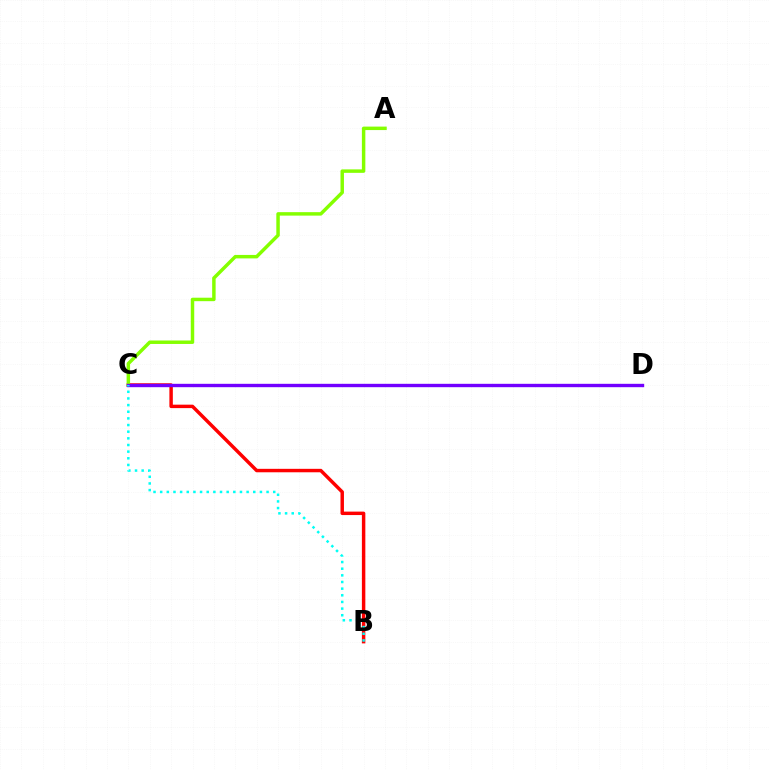{('B', 'C'): [{'color': '#ff0000', 'line_style': 'solid', 'thickness': 2.48}, {'color': '#00fff6', 'line_style': 'dotted', 'thickness': 1.81}], ('A', 'C'): [{'color': '#84ff00', 'line_style': 'solid', 'thickness': 2.49}], ('C', 'D'): [{'color': '#7200ff', 'line_style': 'solid', 'thickness': 2.43}]}